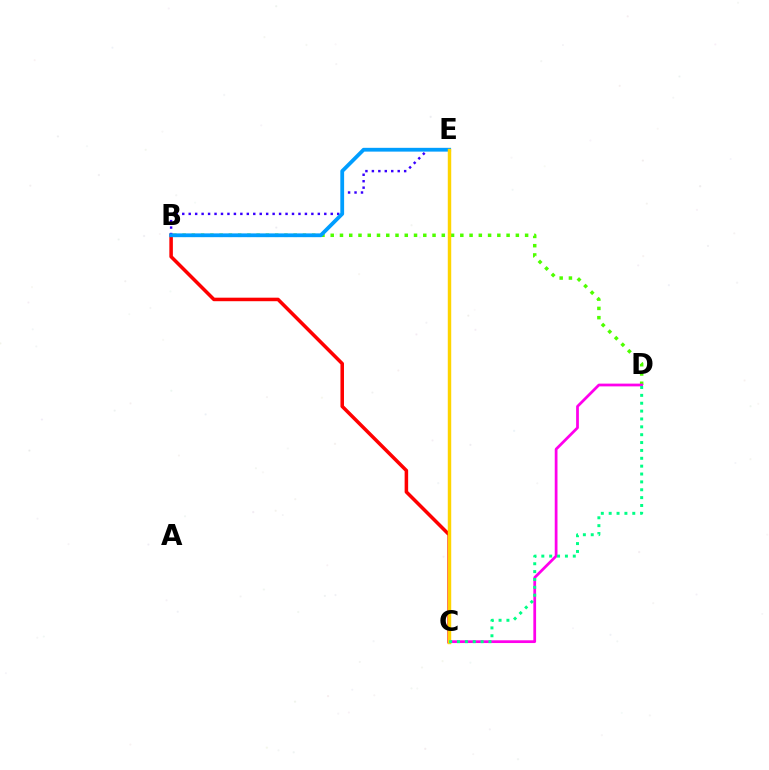{('B', 'C'): [{'color': '#ff0000', 'line_style': 'solid', 'thickness': 2.54}], ('B', 'D'): [{'color': '#4fff00', 'line_style': 'dotted', 'thickness': 2.52}], ('C', 'D'): [{'color': '#ff00ed', 'line_style': 'solid', 'thickness': 1.98}, {'color': '#00ff86', 'line_style': 'dotted', 'thickness': 2.14}], ('B', 'E'): [{'color': '#3700ff', 'line_style': 'dotted', 'thickness': 1.75}, {'color': '#009eff', 'line_style': 'solid', 'thickness': 2.72}], ('C', 'E'): [{'color': '#ffd500', 'line_style': 'solid', 'thickness': 2.48}]}